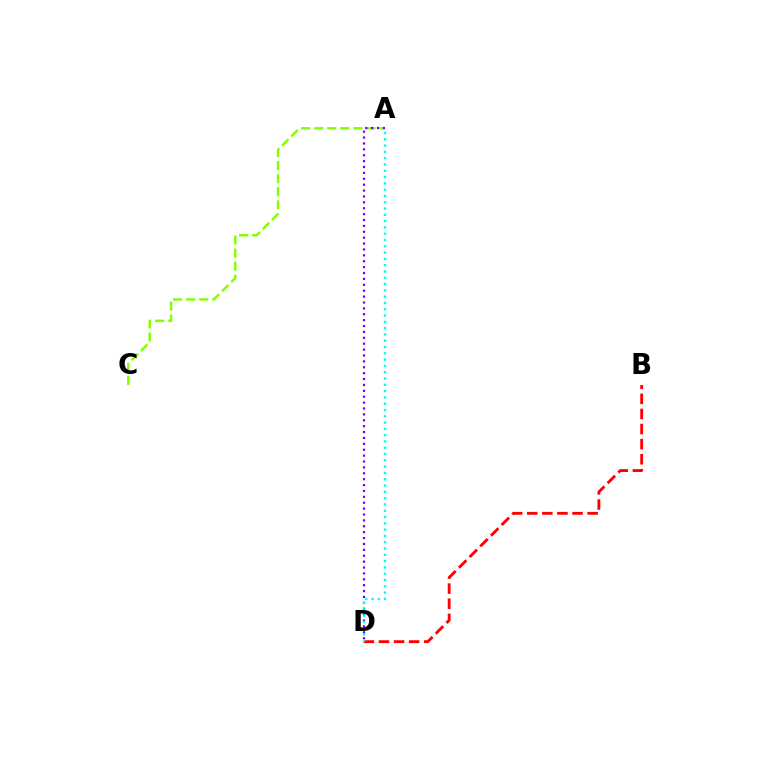{('A', 'C'): [{'color': '#84ff00', 'line_style': 'dashed', 'thickness': 1.78}], ('A', 'D'): [{'color': '#7200ff', 'line_style': 'dotted', 'thickness': 1.6}, {'color': '#00fff6', 'line_style': 'dotted', 'thickness': 1.71}], ('B', 'D'): [{'color': '#ff0000', 'line_style': 'dashed', 'thickness': 2.05}]}